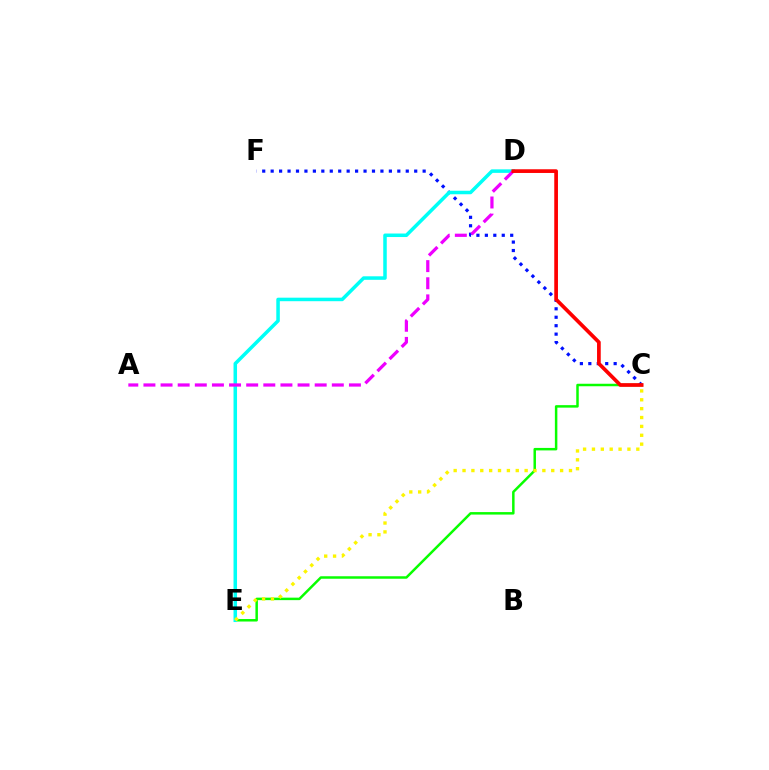{('C', 'E'): [{'color': '#08ff00', 'line_style': 'solid', 'thickness': 1.79}, {'color': '#fcf500', 'line_style': 'dotted', 'thickness': 2.41}], ('C', 'F'): [{'color': '#0010ff', 'line_style': 'dotted', 'thickness': 2.29}], ('D', 'E'): [{'color': '#00fff6', 'line_style': 'solid', 'thickness': 2.53}], ('A', 'D'): [{'color': '#ee00ff', 'line_style': 'dashed', 'thickness': 2.33}], ('C', 'D'): [{'color': '#ff0000', 'line_style': 'solid', 'thickness': 2.66}]}